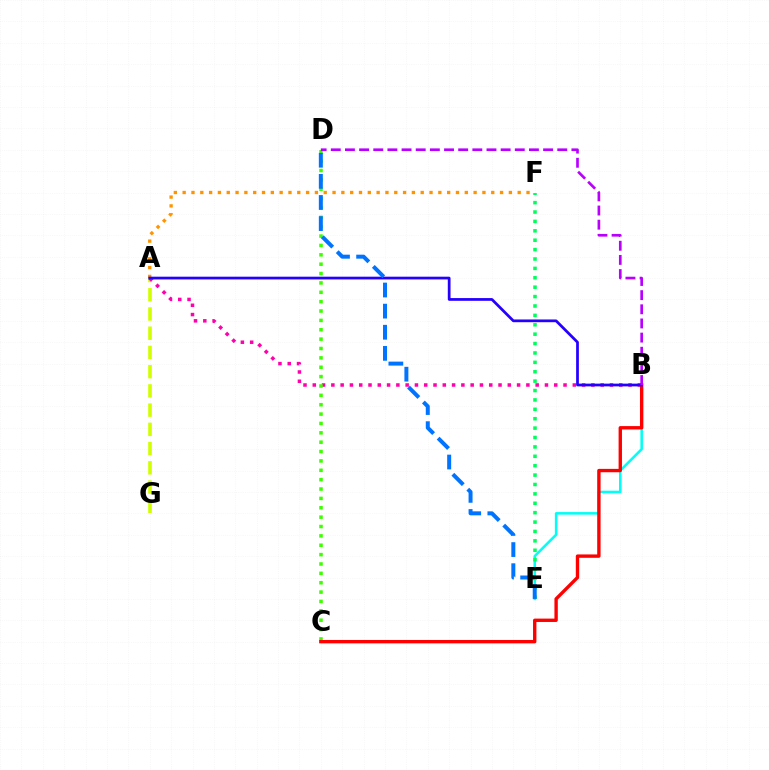{('A', 'G'): [{'color': '#d1ff00', 'line_style': 'dashed', 'thickness': 2.61}], ('A', 'F'): [{'color': '#ff9400', 'line_style': 'dotted', 'thickness': 2.4}], ('A', 'B'): [{'color': '#ff00ac', 'line_style': 'dotted', 'thickness': 2.52}, {'color': '#2500ff', 'line_style': 'solid', 'thickness': 1.97}], ('C', 'D'): [{'color': '#3dff00', 'line_style': 'dotted', 'thickness': 2.55}], ('B', 'E'): [{'color': '#00fff6', 'line_style': 'solid', 'thickness': 1.82}], ('B', 'C'): [{'color': '#ff0000', 'line_style': 'solid', 'thickness': 2.43}], ('B', 'D'): [{'color': '#b900ff', 'line_style': 'dashed', 'thickness': 1.92}], ('E', 'F'): [{'color': '#00ff5c', 'line_style': 'dotted', 'thickness': 2.55}], ('D', 'E'): [{'color': '#0074ff', 'line_style': 'dashed', 'thickness': 2.87}]}